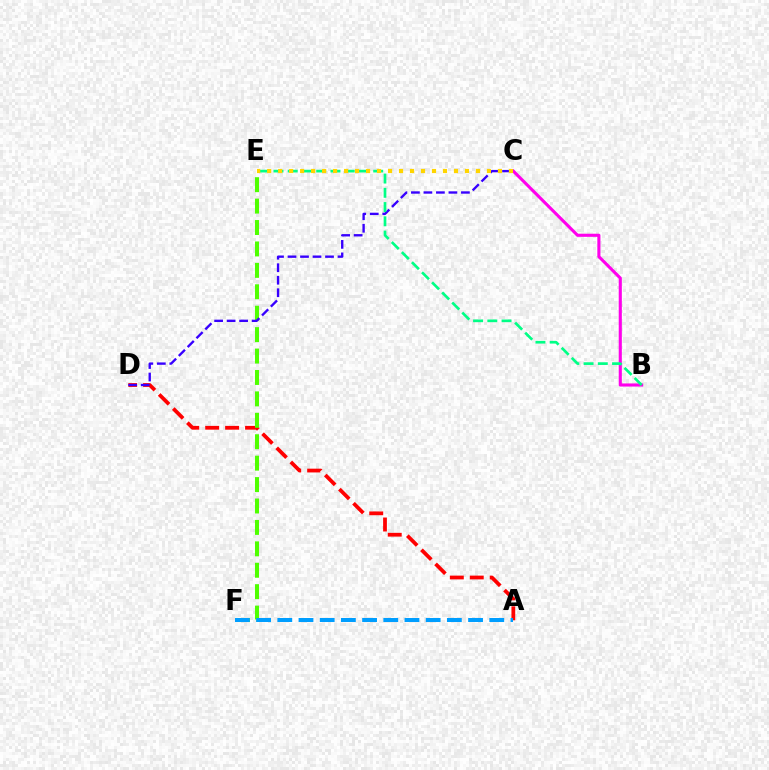{('A', 'D'): [{'color': '#ff0000', 'line_style': 'dashed', 'thickness': 2.71}], ('E', 'F'): [{'color': '#4fff00', 'line_style': 'dashed', 'thickness': 2.91}], ('B', 'C'): [{'color': '#ff00ed', 'line_style': 'solid', 'thickness': 2.24}], ('C', 'D'): [{'color': '#3700ff', 'line_style': 'dashed', 'thickness': 1.7}], ('B', 'E'): [{'color': '#00ff86', 'line_style': 'dashed', 'thickness': 1.94}], ('A', 'F'): [{'color': '#009eff', 'line_style': 'dashed', 'thickness': 2.88}], ('C', 'E'): [{'color': '#ffd500', 'line_style': 'dotted', 'thickness': 2.99}]}